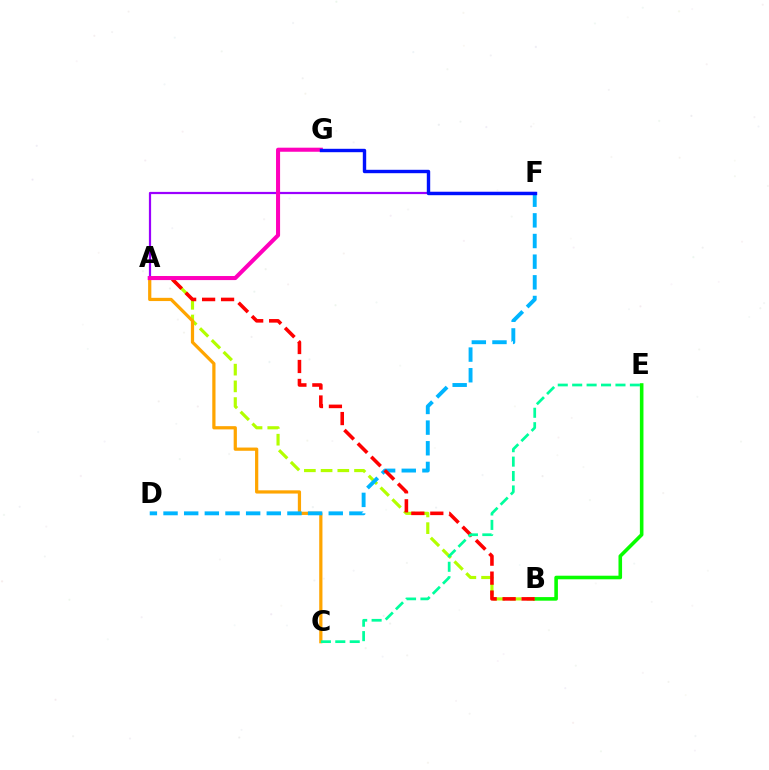{('B', 'E'): [{'color': '#08ff00', 'line_style': 'solid', 'thickness': 2.58}], ('A', 'B'): [{'color': '#b3ff00', 'line_style': 'dashed', 'thickness': 2.27}, {'color': '#ff0000', 'line_style': 'dashed', 'thickness': 2.58}], ('A', 'F'): [{'color': '#9b00ff', 'line_style': 'solid', 'thickness': 1.6}], ('A', 'C'): [{'color': '#ffa500', 'line_style': 'solid', 'thickness': 2.32}], ('D', 'F'): [{'color': '#00b5ff', 'line_style': 'dashed', 'thickness': 2.81}], ('A', 'G'): [{'color': '#ff00bd', 'line_style': 'solid', 'thickness': 2.92}], ('F', 'G'): [{'color': '#0010ff', 'line_style': 'solid', 'thickness': 2.45}], ('C', 'E'): [{'color': '#00ff9d', 'line_style': 'dashed', 'thickness': 1.96}]}